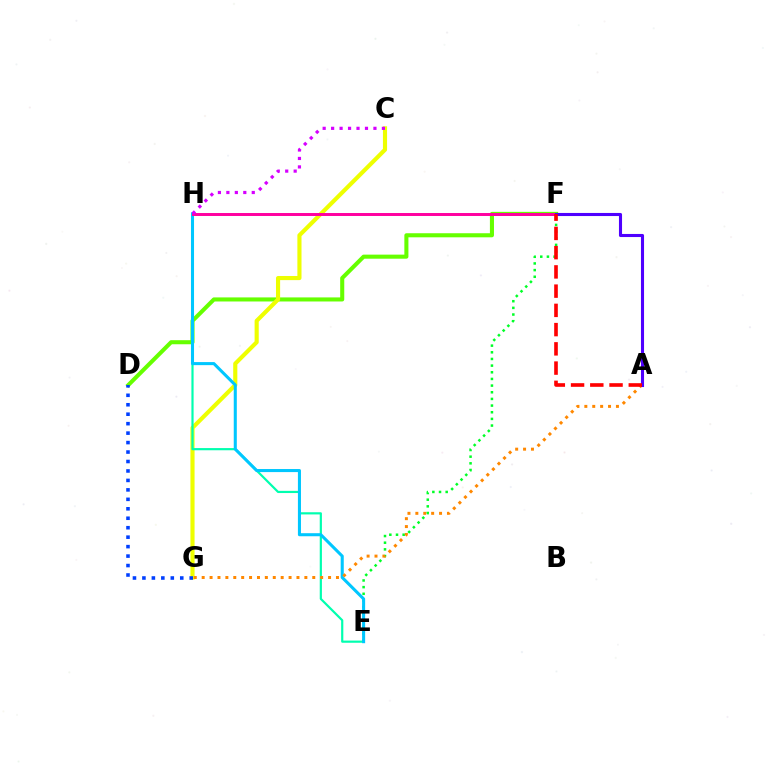{('D', 'F'): [{'color': '#66ff00', 'line_style': 'solid', 'thickness': 2.93}], ('C', 'G'): [{'color': '#eeff00', 'line_style': 'solid', 'thickness': 2.97}], ('E', 'F'): [{'color': '#00ff27', 'line_style': 'dotted', 'thickness': 1.81}], ('E', 'H'): [{'color': '#00ffaf', 'line_style': 'solid', 'thickness': 1.58}, {'color': '#00c7ff', 'line_style': 'solid', 'thickness': 2.2}], ('F', 'H'): [{'color': '#ff00a0', 'line_style': 'solid', 'thickness': 2.13}], ('C', 'H'): [{'color': '#d600ff', 'line_style': 'dotted', 'thickness': 2.3}], ('A', 'G'): [{'color': '#ff8800', 'line_style': 'dotted', 'thickness': 2.15}], ('A', 'F'): [{'color': '#4f00ff', 'line_style': 'solid', 'thickness': 2.22}, {'color': '#ff0000', 'line_style': 'dashed', 'thickness': 2.61}], ('D', 'G'): [{'color': '#003fff', 'line_style': 'dotted', 'thickness': 2.57}]}